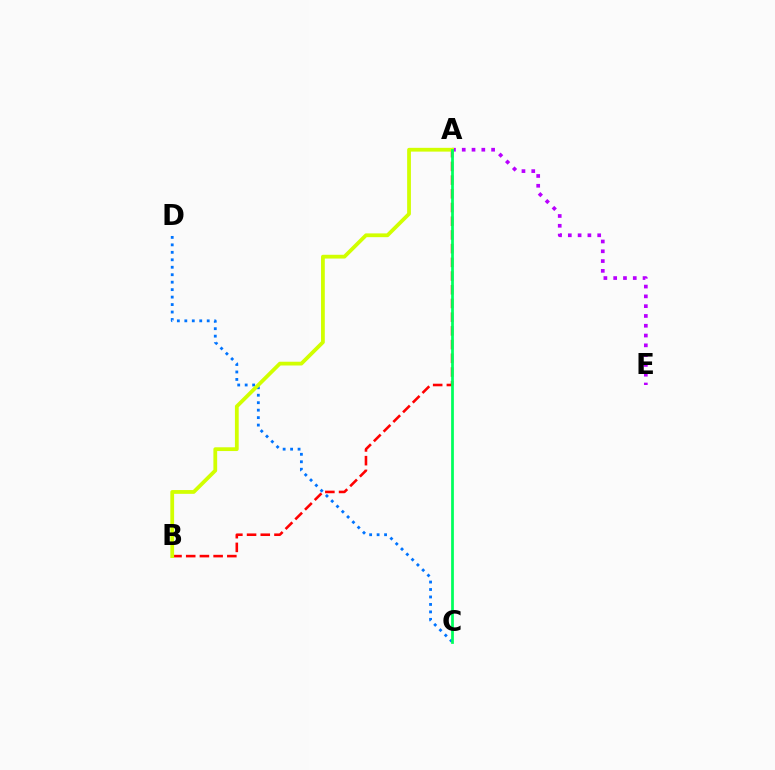{('C', 'D'): [{'color': '#0074ff', 'line_style': 'dotted', 'thickness': 2.03}], ('A', 'E'): [{'color': '#b900ff', 'line_style': 'dotted', 'thickness': 2.66}], ('A', 'B'): [{'color': '#ff0000', 'line_style': 'dashed', 'thickness': 1.86}, {'color': '#d1ff00', 'line_style': 'solid', 'thickness': 2.72}], ('A', 'C'): [{'color': '#00ff5c', 'line_style': 'solid', 'thickness': 1.99}]}